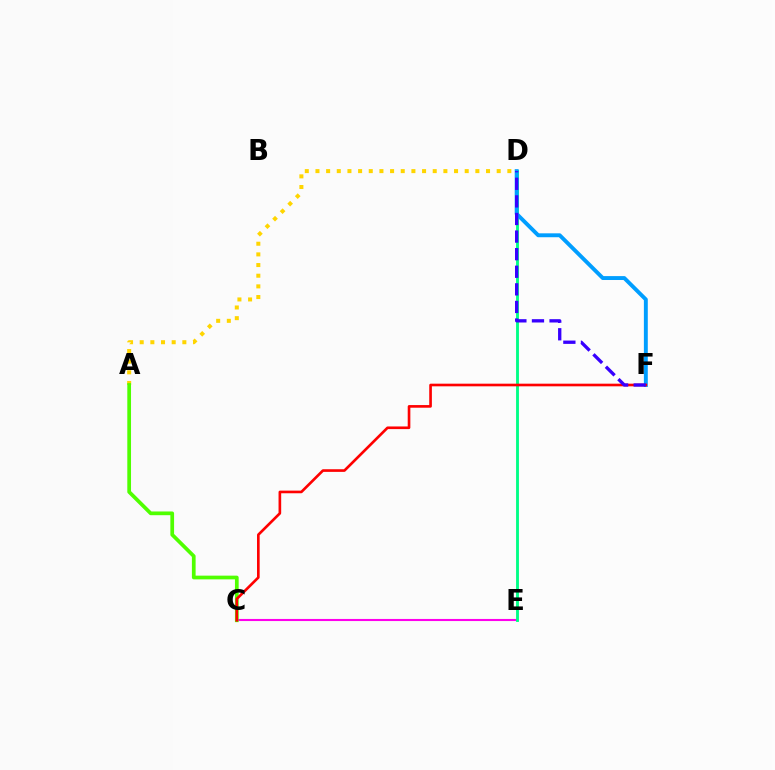{('A', 'D'): [{'color': '#ffd500', 'line_style': 'dotted', 'thickness': 2.9}], ('C', 'E'): [{'color': '#ff00ed', 'line_style': 'solid', 'thickness': 1.51}], ('A', 'C'): [{'color': '#4fff00', 'line_style': 'solid', 'thickness': 2.68}], ('D', 'E'): [{'color': '#00ff86', 'line_style': 'solid', 'thickness': 2.06}], ('D', 'F'): [{'color': '#009eff', 'line_style': 'solid', 'thickness': 2.81}, {'color': '#3700ff', 'line_style': 'dashed', 'thickness': 2.39}], ('C', 'F'): [{'color': '#ff0000', 'line_style': 'solid', 'thickness': 1.9}]}